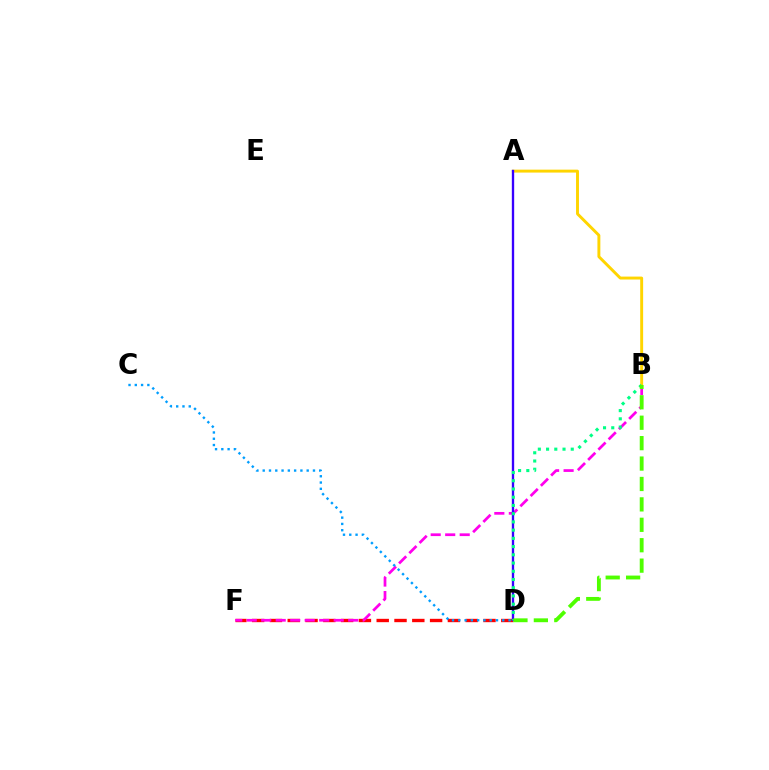{('D', 'F'): [{'color': '#ff0000', 'line_style': 'dashed', 'thickness': 2.42}], ('A', 'B'): [{'color': '#ffd500', 'line_style': 'solid', 'thickness': 2.11}], ('B', 'F'): [{'color': '#ff00ed', 'line_style': 'dashed', 'thickness': 1.97}], ('A', 'D'): [{'color': '#3700ff', 'line_style': 'solid', 'thickness': 1.69}], ('C', 'D'): [{'color': '#009eff', 'line_style': 'dotted', 'thickness': 1.71}], ('B', 'D'): [{'color': '#00ff86', 'line_style': 'dotted', 'thickness': 2.24}, {'color': '#4fff00', 'line_style': 'dashed', 'thickness': 2.77}]}